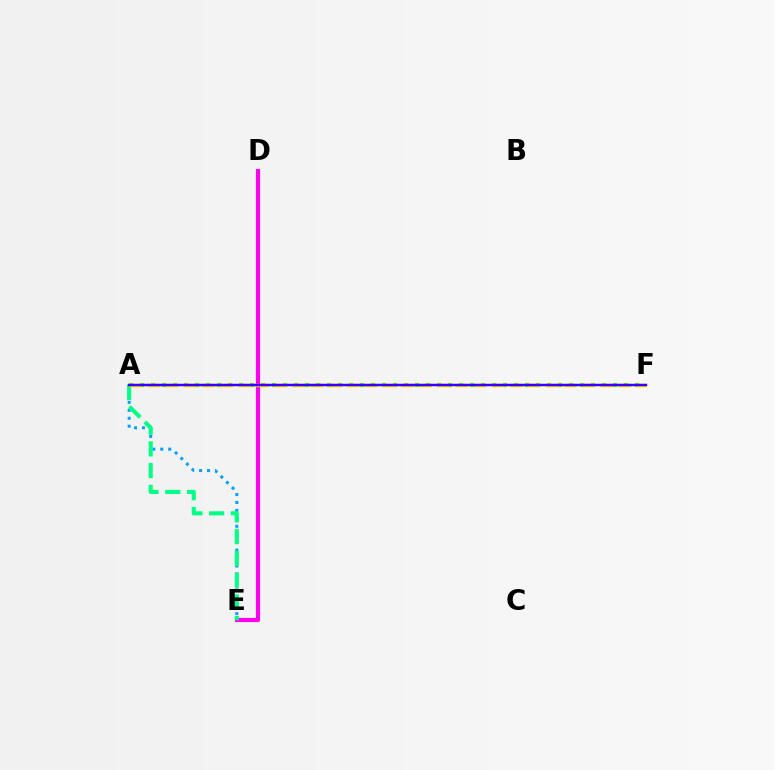{('D', 'E'): [{'color': '#ff00ed', 'line_style': 'solid', 'thickness': 2.99}], ('A', 'E'): [{'color': '#009eff', 'line_style': 'dotted', 'thickness': 2.16}, {'color': '#00ff86', 'line_style': 'dashed', 'thickness': 2.95}], ('A', 'F'): [{'color': '#4fff00', 'line_style': 'dotted', 'thickness': 2.99}, {'color': '#ffd500', 'line_style': 'dashed', 'thickness': 2.46}, {'color': '#ff0000', 'line_style': 'solid', 'thickness': 1.52}, {'color': '#3700ff', 'line_style': 'solid', 'thickness': 1.73}]}